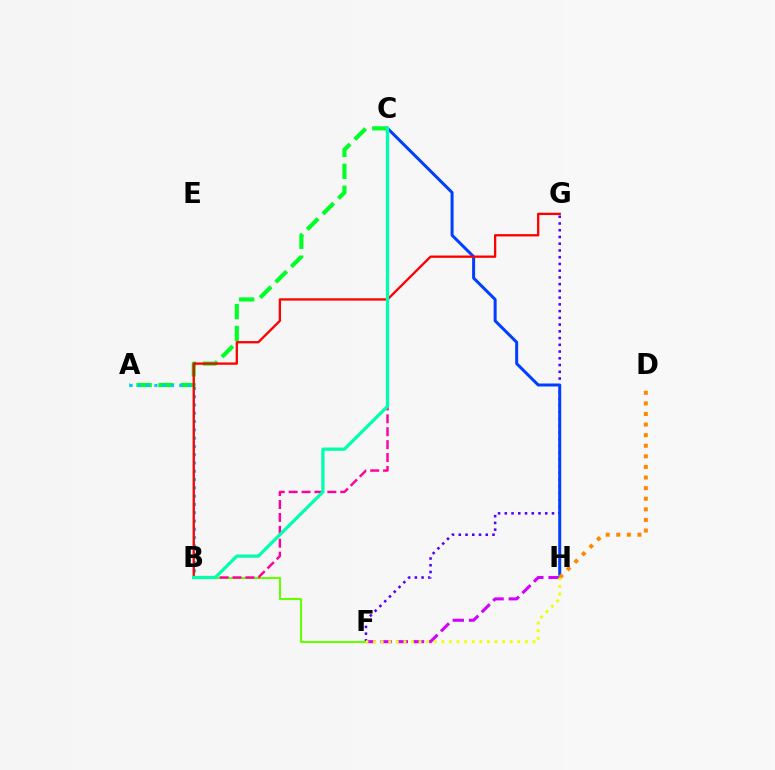{('F', 'G'): [{'color': '#4f00ff', 'line_style': 'dotted', 'thickness': 1.83}], ('F', 'H'): [{'color': '#d600ff', 'line_style': 'dashed', 'thickness': 2.2}, {'color': '#eeff00', 'line_style': 'dotted', 'thickness': 2.06}], ('B', 'F'): [{'color': '#66ff00', 'line_style': 'solid', 'thickness': 1.51}], ('C', 'H'): [{'color': '#003fff', 'line_style': 'solid', 'thickness': 2.16}], ('D', 'H'): [{'color': '#ff8800', 'line_style': 'dotted', 'thickness': 2.88}], ('A', 'C'): [{'color': '#00ff27', 'line_style': 'dashed', 'thickness': 2.98}], ('B', 'C'): [{'color': '#ff00a0', 'line_style': 'dashed', 'thickness': 1.75}, {'color': '#00ffaf', 'line_style': 'solid', 'thickness': 2.33}], ('A', 'B'): [{'color': '#00c7ff', 'line_style': 'dotted', 'thickness': 2.25}], ('B', 'G'): [{'color': '#ff0000', 'line_style': 'solid', 'thickness': 1.66}]}